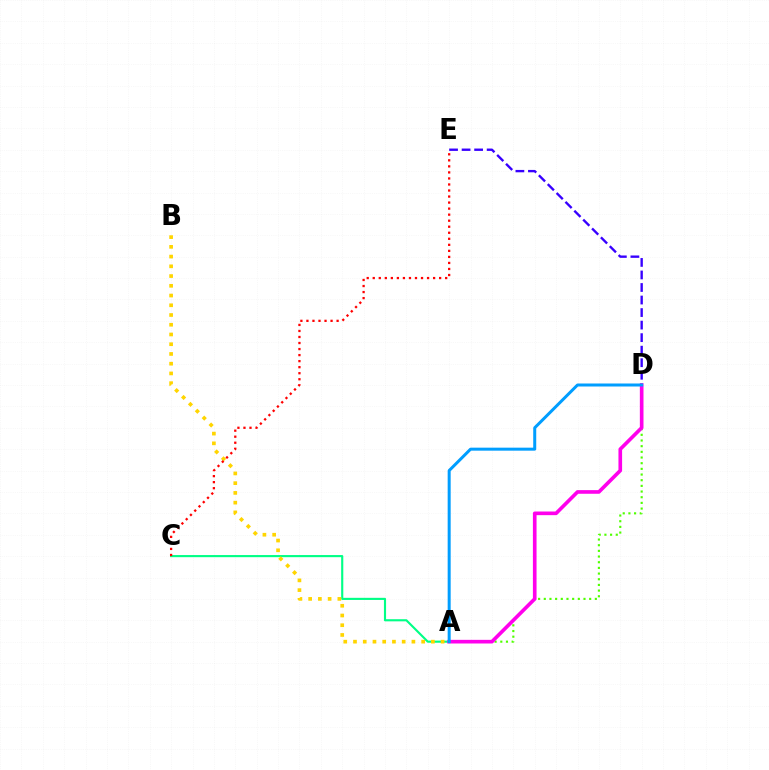{('D', 'E'): [{'color': '#3700ff', 'line_style': 'dashed', 'thickness': 1.7}], ('A', 'C'): [{'color': '#00ff86', 'line_style': 'solid', 'thickness': 1.53}], ('A', 'D'): [{'color': '#4fff00', 'line_style': 'dotted', 'thickness': 1.54}, {'color': '#ff00ed', 'line_style': 'solid', 'thickness': 2.63}, {'color': '#009eff', 'line_style': 'solid', 'thickness': 2.17}], ('A', 'B'): [{'color': '#ffd500', 'line_style': 'dotted', 'thickness': 2.65}], ('C', 'E'): [{'color': '#ff0000', 'line_style': 'dotted', 'thickness': 1.64}]}